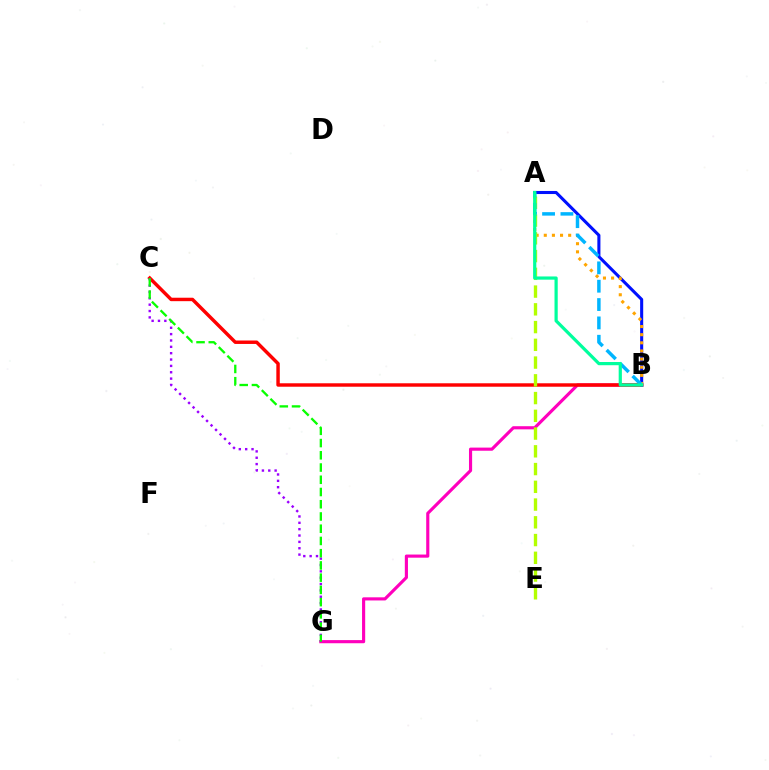{('B', 'G'): [{'color': '#ff00bd', 'line_style': 'solid', 'thickness': 2.26}], ('B', 'C'): [{'color': '#ff0000', 'line_style': 'solid', 'thickness': 2.48}], ('A', 'B'): [{'color': '#0010ff', 'line_style': 'solid', 'thickness': 2.21}, {'color': '#ffa500', 'line_style': 'dotted', 'thickness': 2.21}, {'color': '#00b5ff', 'line_style': 'dashed', 'thickness': 2.49}, {'color': '#00ff9d', 'line_style': 'solid', 'thickness': 2.31}], ('A', 'E'): [{'color': '#b3ff00', 'line_style': 'dashed', 'thickness': 2.41}], ('C', 'G'): [{'color': '#9b00ff', 'line_style': 'dotted', 'thickness': 1.73}, {'color': '#08ff00', 'line_style': 'dashed', 'thickness': 1.66}]}